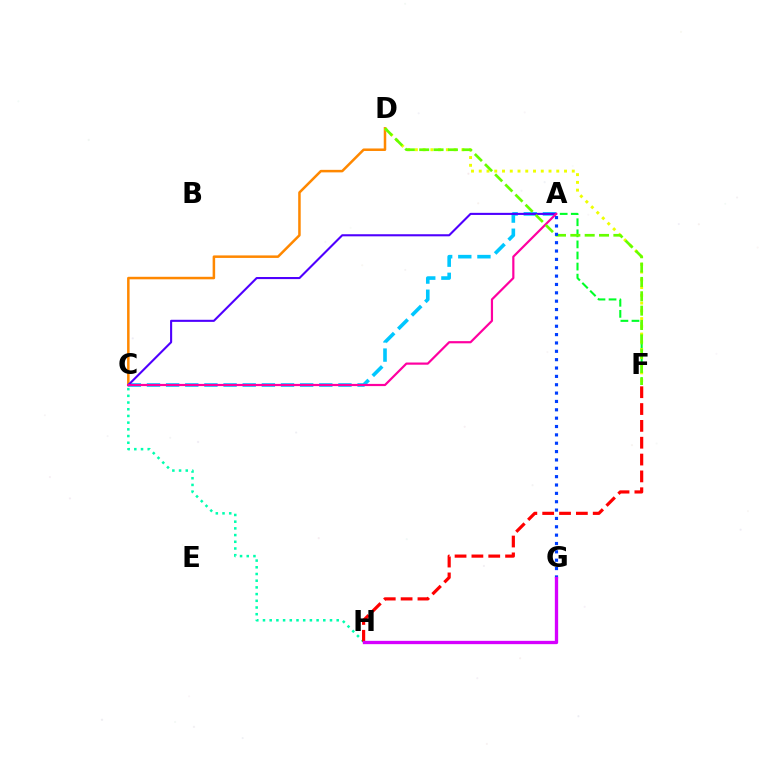{('A', 'F'): [{'color': '#00ff27', 'line_style': 'dashed', 'thickness': 1.51}], ('C', 'D'): [{'color': '#ff8800', 'line_style': 'solid', 'thickness': 1.81}], ('C', 'H'): [{'color': '#00ffaf', 'line_style': 'dotted', 'thickness': 1.82}], ('D', 'F'): [{'color': '#eeff00', 'line_style': 'dotted', 'thickness': 2.11}, {'color': '#66ff00', 'line_style': 'dashed', 'thickness': 1.95}], ('A', 'C'): [{'color': '#00c7ff', 'line_style': 'dashed', 'thickness': 2.6}, {'color': '#4f00ff', 'line_style': 'solid', 'thickness': 1.51}, {'color': '#ff00a0', 'line_style': 'solid', 'thickness': 1.58}], ('F', 'H'): [{'color': '#ff0000', 'line_style': 'dashed', 'thickness': 2.29}], ('A', 'G'): [{'color': '#003fff', 'line_style': 'dotted', 'thickness': 2.27}], ('G', 'H'): [{'color': '#d600ff', 'line_style': 'solid', 'thickness': 2.38}]}